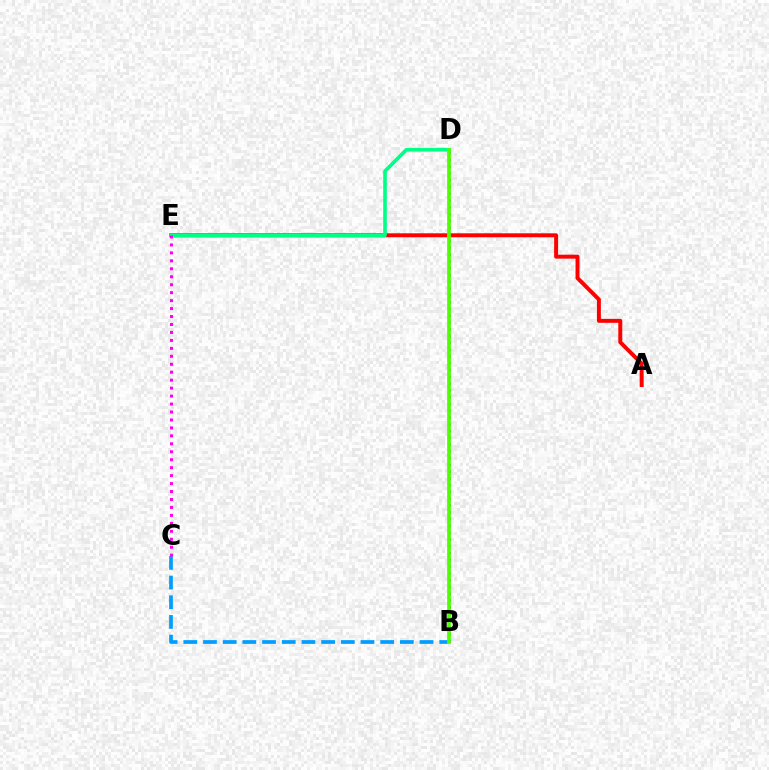{('A', 'E'): [{'color': '#ff0000', 'line_style': 'solid', 'thickness': 2.85}], ('B', 'D'): [{'color': '#ffd500', 'line_style': 'dotted', 'thickness': 1.77}, {'color': '#3700ff', 'line_style': 'dotted', 'thickness': 1.84}, {'color': '#4fff00', 'line_style': 'solid', 'thickness': 2.67}], ('D', 'E'): [{'color': '#00ff86', 'line_style': 'solid', 'thickness': 2.61}], ('B', 'C'): [{'color': '#009eff', 'line_style': 'dashed', 'thickness': 2.67}], ('C', 'E'): [{'color': '#ff00ed', 'line_style': 'dotted', 'thickness': 2.16}]}